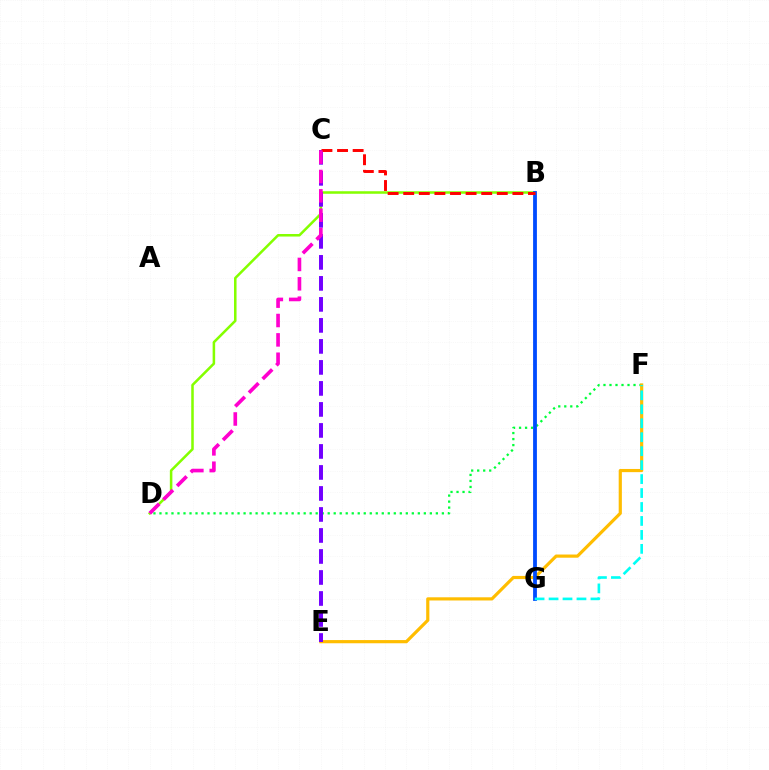{('D', 'F'): [{'color': '#00ff39', 'line_style': 'dotted', 'thickness': 1.63}], ('E', 'F'): [{'color': '#ffbd00', 'line_style': 'solid', 'thickness': 2.29}], ('B', 'D'): [{'color': '#84ff00', 'line_style': 'solid', 'thickness': 1.82}], ('B', 'G'): [{'color': '#004bff', 'line_style': 'solid', 'thickness': 2.74}], ('C', 'E'): [{'color': '#7200ff', 'line_style': 'dashed', 'thickness': 2.85}], ('F', 'G'): [{'color': '#00fff6', 'line_style': 'dashed', 'thickness': 1.9}], ('B', 'C'): [{'color': '#ff0000', 'line_style': 'dashed', 'thickness': 2.12}], ('C', 'D'): [{'color': '#ff00cf', 'line_style': 'dashed', 'thickness': 2.63}]}